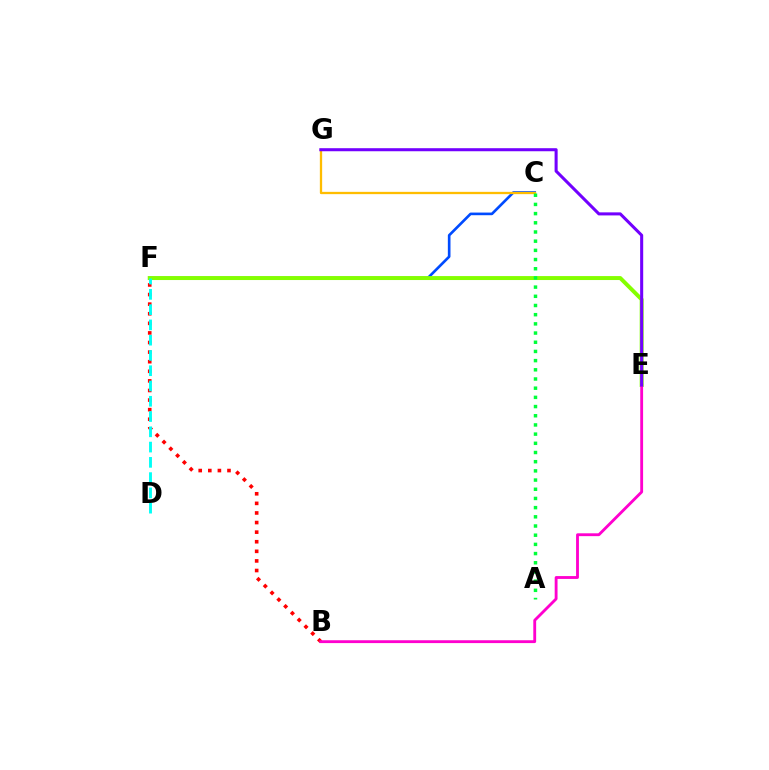{('C', 'F'): [{'color': '#004bff', 'line_style': 'solid', 'thickness': 1.9}], ('B', 'F'): [{'color': '#ff0000', 'line_style': 'dotted', 'thickness': 2.61}], ('C', 'G'): [{'color': '#ffbd00', 'line_style': 'solid', 'thickness': 1.66}], ('E', 'F'): [{'color': '#84ff00', 'line_style': 'solid', 'thickness': 2.85}], ('B', 'E'): [{'color': '#ff00cf', 'line_style': 'solid', 'thickness': 2.05}], ('D', 'F'): [{'color': '#00fff6', 'line_style': 'dashed', 'thickness': 2.07}], ('E', 'G'): [{'color': '#7200ff', 'line_style': 'solid', 'thickness': 2.2}], ('A', 'C'): [{'color': '#00ff39', 'line_style': 'dotted', 'thickness': 2.5}]}